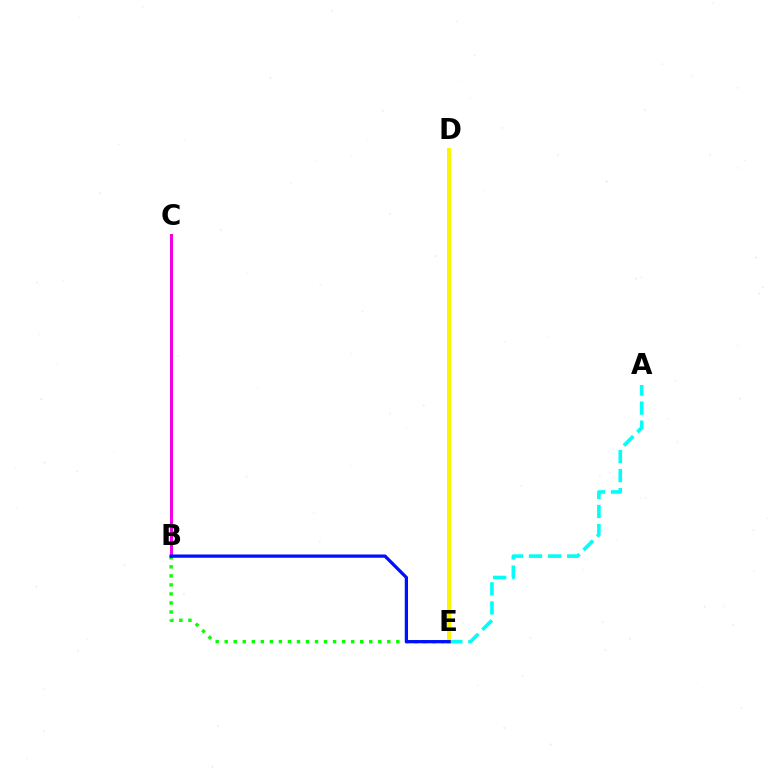{('B', 'E'): [{'color': '#08ff00', 'line_style': 'dotted', 'thickness': 2.45}, {'color': '#0010ff', 'line_style': 'solid', 'thickness': 2.35}], ('A', 'E'): [{'color': '#00fff6', 'line_style': 'dashed', 'thickness': 2.59}], ('D', 'E'): [{'color': '#fcf500', 'line_style': 'solid', 'thickness': 2.89}], ('B', 'C'): [{'color': '#ff0000', 'line_style': 'solid', 'thickness': 2.09}, {'color': '#ee00ff', 'line_style': 'solid', 'thickness': 2.0}]}